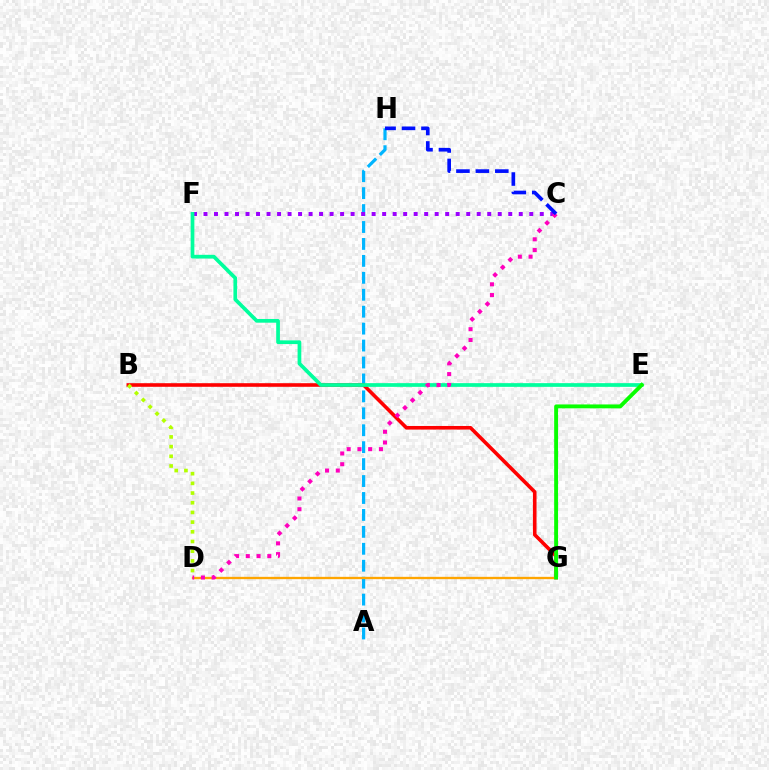{('A', 'H'): [{'color': '#00b5ff', 'line_style': 'dashed', 'thickness': 2.3}], ('B', 'G'): [{'color': '#ff0000', 'line_style': 'solid', 'thickness': 2.59}], ('C', 'F'): [{'color': '#9b00ff', 'line_style': 'dotted', 'thickness': 2.86}], ('D', 'G'): [{'color': '#ffa500', 'line_style': 'solid', 'thickness': 1.67}], ('B', 'D'): [{'color': '#b3ff00', 'line_style': 'dotted', 'thickness': 2.63}], ('E', 'F'): [{'color': '#00ff9d', 'line_style': 'solid', 'thickness': 2.67}], ('E', 'G'): [{'color': '#08ff00', 'line_style': 'solid', 'thickness': 2.8}], ('C', 'D'): [{'color': '#ff00bd', 'line_style': 'dotted', 'thickness': 2.92}], ('C', 'H'): [{'color': '#0010ff', 'line_style': 'dashed', 'thickness': 2.64}]}